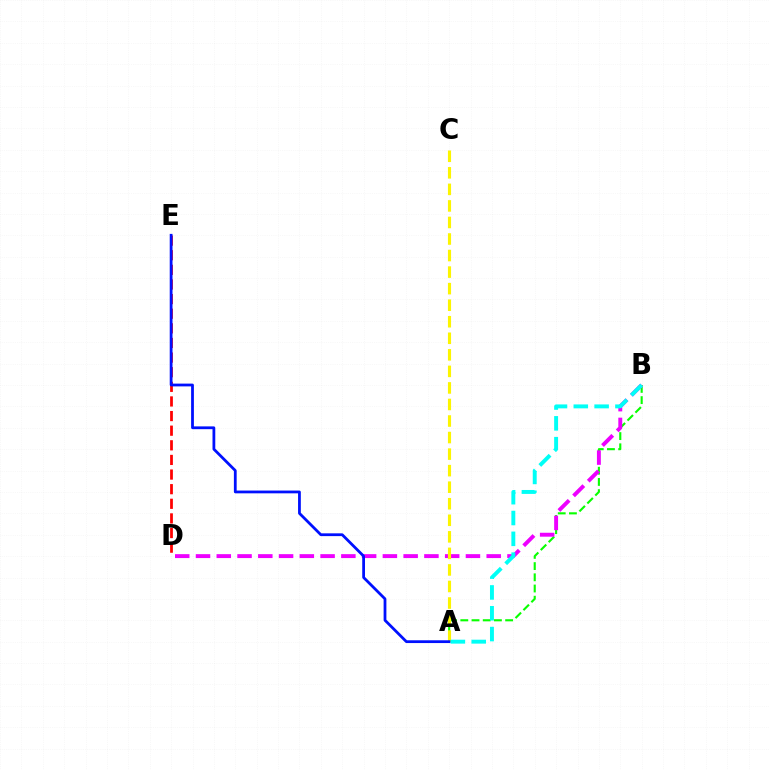{('A', 'B'): [{'color': '#08ff00', 'line_style': 'dashed', 'thickness': 1.52}, {'color': '#00fff6', 'line_style': 'dashed', 'thickness': 2.83}], ('B', 'D'): [{'color': '#ee00ff', 'line_style': 'dashed', 'thickness': 2.82}], ('D', 'E'): [{'color': '#ff0000', 'line_style': 'dashed', 'thickness': 1.99}], ('A', 'C'): [{'color': '#fcf500', 'line_style': 'dashed', 'thickness': 2.25}], ('A', 'E'): [{'color': '#0010ff', 'line_style': 'solid', 'thickness': 2.0}]}